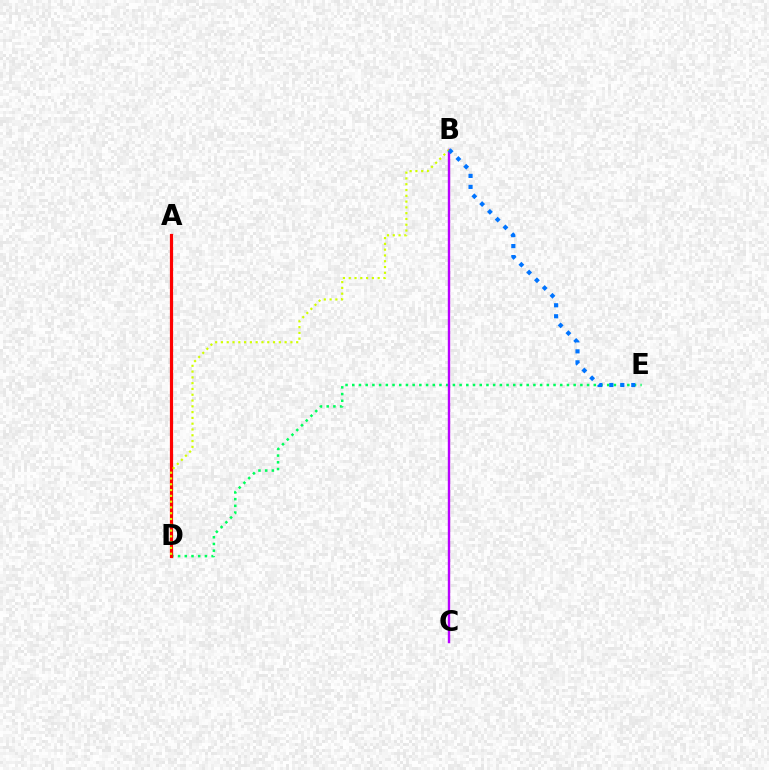{('D', 'E'): [{'color': '#00ff5c', 'line_style': 'dotted', 'thickness': 1.82}], ('B', 'C'): [{'color': '#b900ff', 'line_style': 'solid', 'thickness': 1.72}], ('A', 'D'): [{'color': '#ff0000', 'line_style': 'solid', 'thickness': 2.3}], ('B', 'D'): [{'color': '#d1ff00', 'line_style': 'dotted', 'thickness': 1.57}], ('B', 'E'): [{'color': '#0074ff', 'line_style': 'dotted', 'thickness': 2.99}]}